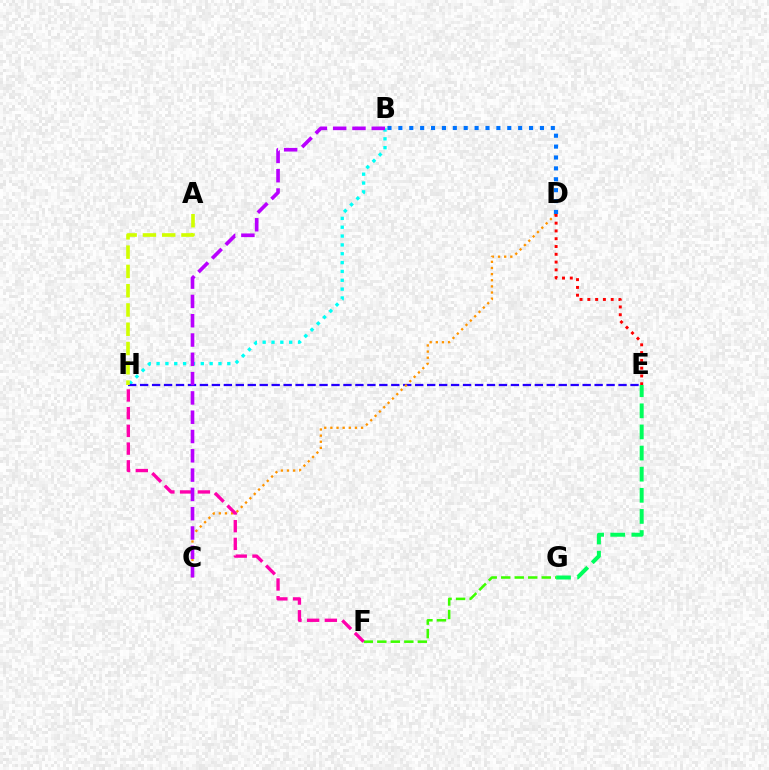{('F', 'G'): [{'color': '#3dff00', 'line_style': 'dashed', 'thickness': 1.83}], ('E', 'G'): [{'color': '#00ff5c', 'line_style': 'dashed', 'thickness': 2.87}], ('B', 'H'): [{'color': '#00fff6', 'line_style': 'dotted', 'thickness': 2.4}], ('E', 'H'): [{'color': '#2500ff', 'line_style': 'dashed', 'thickness': 1.62}], ('C', 'D'): [{'color': '#ff9400', 'line_style': 'dotted', 'thickness': 1.67}], ('F', 'H'): [{'color': '#ff00ac', 'line_style': 'dashed', 'thickness': 2.41}], ('D', 'E'): [{'color': '#ff0000', 'line_style': 'dotted', 'thickness': 2.12}], ('B', 'D'): [{'color': '#0074ff', 'line_style': 'dotted', 'thickness': 2.96}], ('A', 'H'): [{'color': '#d1ff00', 'line_style': 'dashed', 'thickness': 2.62}], ('B', 'C'): [{'color': '#b900ff', 'line_style': 'dashed', 'thickness': 2.62}]}